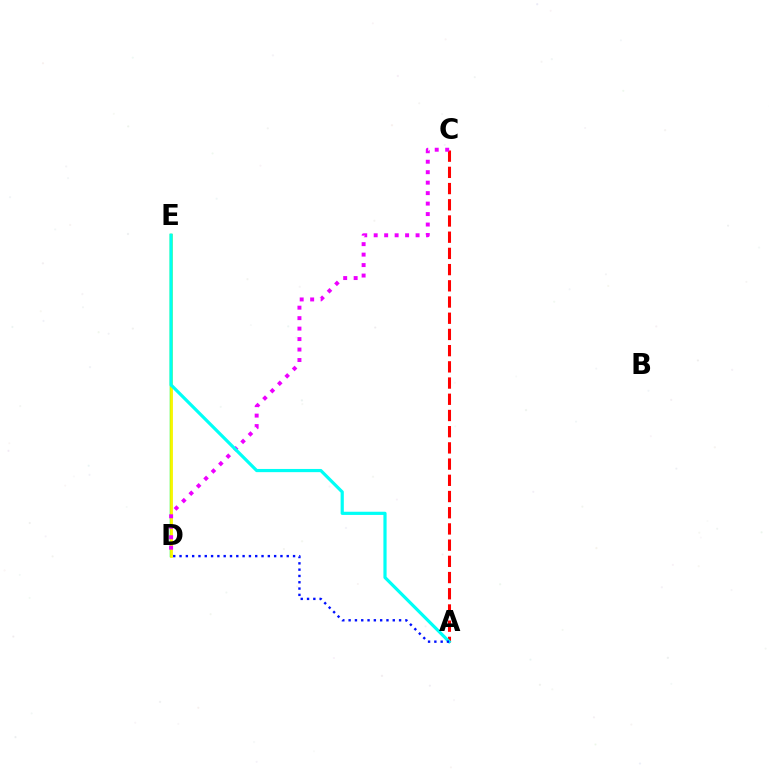{('D', 'E'): [{'color': '#08ff00', 'line_style': 'solid', 'thickness': 1.77}, {'color': '#fcf500', 'line_style': 'solid', 'thickness': 1.98}], ('A', 'C'): [{'color': '#ff0000', 'line_style': 'dashed', 'thickness': 2.2}], ('C', 'D'): [{'color': '#ee00ff', 'line_style': 'dotted', 'thickness': 2.84}], ('A', 'E'): [{'color': '#00fff6', 'line_style': 'solid', 'thickness': 2.3}], ('A', 'D'): [{'color': '#0010ff', 'line_style': 'dotted', 'thickness': 1.71}]}